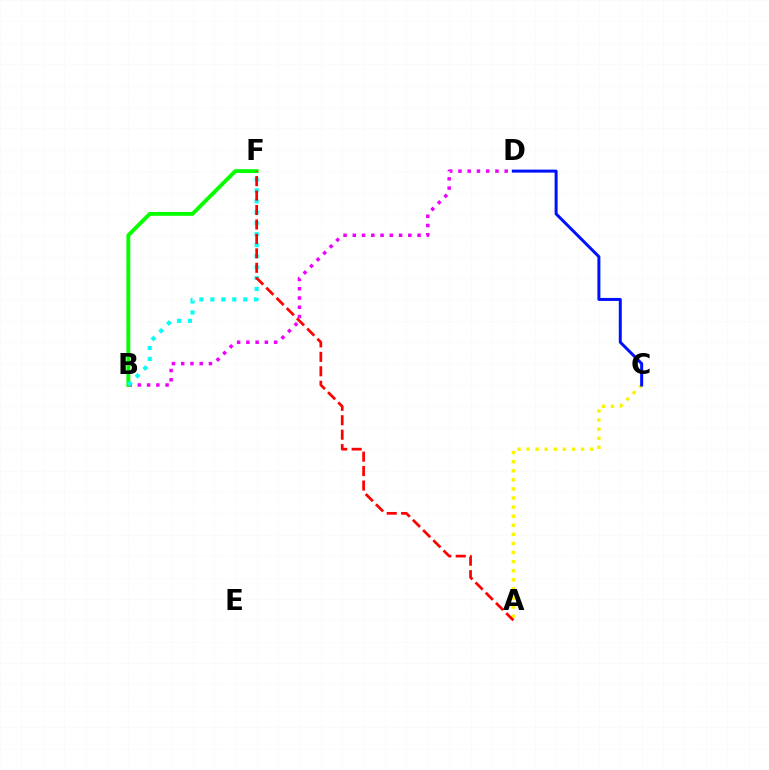{('A', 'C'): [{'color': '#fcf500', 'line_style': 'dotted', 'thickness': 2.47}], ('B', 'D'): [{'color': '#ee00ff', 'line_style': 'dotted', 'thickness': 2.51}], ('B', 'F'): [{'color': '#08ff00', 'line_style': 'solid', 'thickness': 2.79}, {'color': '#00fff6', 'line_style': 'dotted', 'thickness': 2.98}], ('A', 'F'): [{'color': '#ff0000', 'line_style': 'dashed', 'thickness': 1.96}], ('C', 'D'): [{'color': '#0010ff', 'line_style': 'solid', 'thickness': 2.16}]}